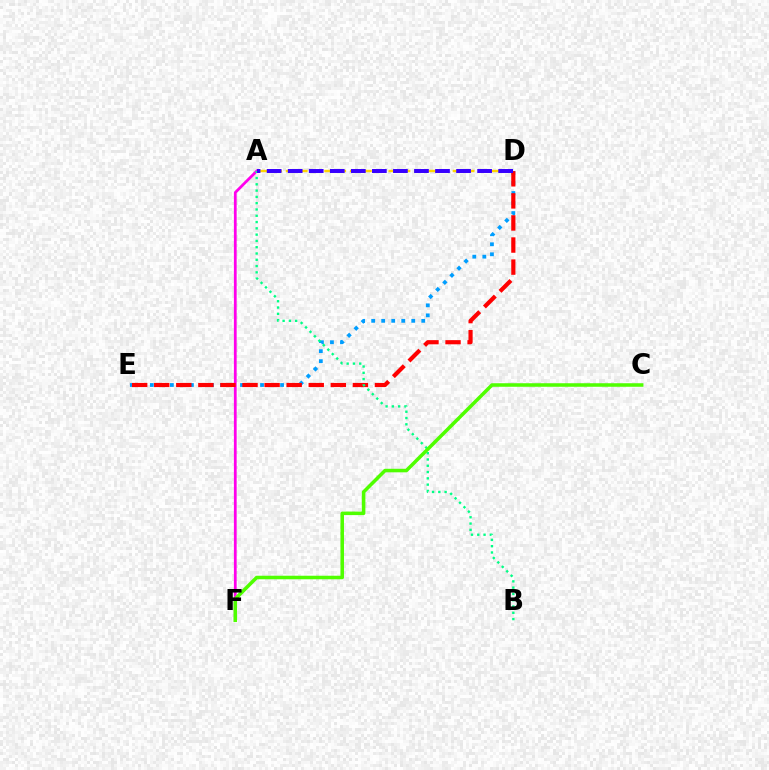{('D', 'E'): [{'color': '#009eff', 'line_style': 'dotted', 'thickness': 2.72}, {'color': '#ff0000', 'line_style': 'dashed', 'thickness': 3.0}], ('A', 'F'): [{'color': '#ff00ed', 'line_style': 'solid', 'thickness': 1.99}], ('A', 'B'): [{'color': '#00ff86', 'line_style': 'dotted', 'thickness': 1.71}], ('A', 'D'): [{'color': '#ffd500', 'line_style': 'dashed', 'thickness': 1.74}, {'color': '#3700ff', 'line_style': 'dashed', 'thickness': 2.86}], ('C', 'F'): [{'color': '#4fff00', 'line_style': 'solid', 'thickness': 2.54}]}